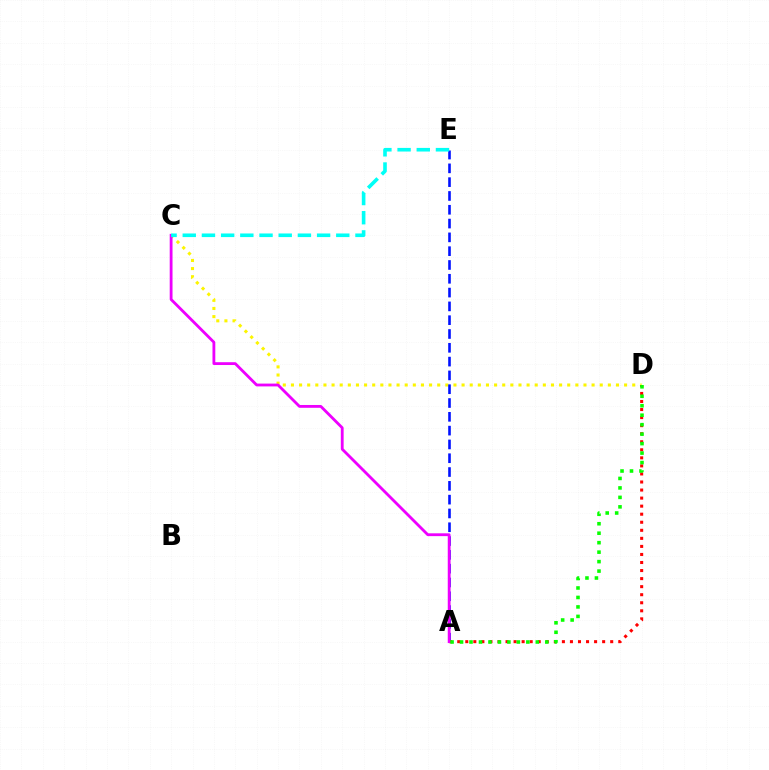{('C', 'D'): [{'color': '#fcf500', 'line_style': 'dotted', 'thickness': 2.21}], ('A', 'E'): [{'color': '#0010ff', 'line_style': 'dashed', 'thickness': 1.88}], ('A', 'D'): [{'color': '#ff0000', 'line_style': 'dotted', 'thickness': 2.19}, {'color': '#08ff00', 'line_style': 'dotted', 'thickness': 2.57}], ('A', 'C'): [{'color': '#ee00ff', 'line_style': 'solid', 'thickness': 2.03}], ('C', 'E'): [{'color': '#00fff6', 'line_style': 'dashed', 'thickness': 2.61}]}